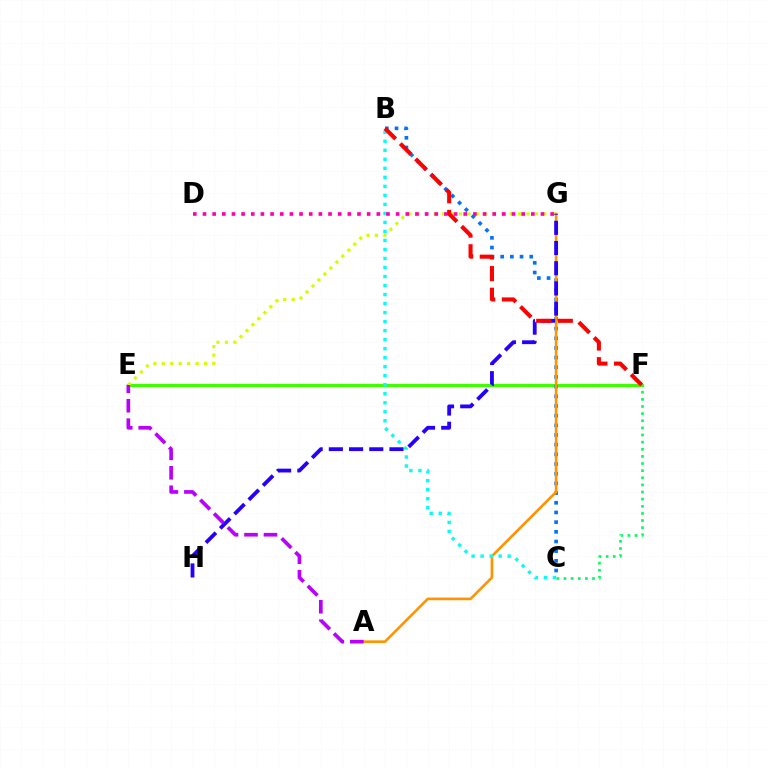{('E', 'F'): [{'color': '#3dff00', 'line_style': 'solid', 'thickness': 2.26}], ('E', 'G'): [{'color': '#d1ff00', 'line_style': 'dotted', 'thickness': 2.3}], ('B', 'C'): [{'color': '#0074ff', 'line_style': 'dotted', 'thickness': 2.63}, {'color': '#00fff6', 'line_style': 'dotted', 'thickness': 2.45}], ('A', 'G'): [{'color': '#ff9400', 'line_style': 'solid', 'thickness': 1.9}], ('G', 'H'): [{'color': '#2500ff', 'line_style': 'dashed', 'thickness': 2.74}], ('D', 'G'): [{'color': '#ff00ac', 'line_style': 'dotted', 'thickness': 2.62}], ('B', 'F'): [{'color': '#ff0000', 'line_style': 'dashed', 'thickness': 2.94}], ('A', 'E'): [{'color': '#b900ff', 'line_style': 'dashed', 'thickness': 2.64}], ('C', 'F'): [{'color': '#00ff5c', 'line_style': 'dotted', 'thickness': 1.94}]}